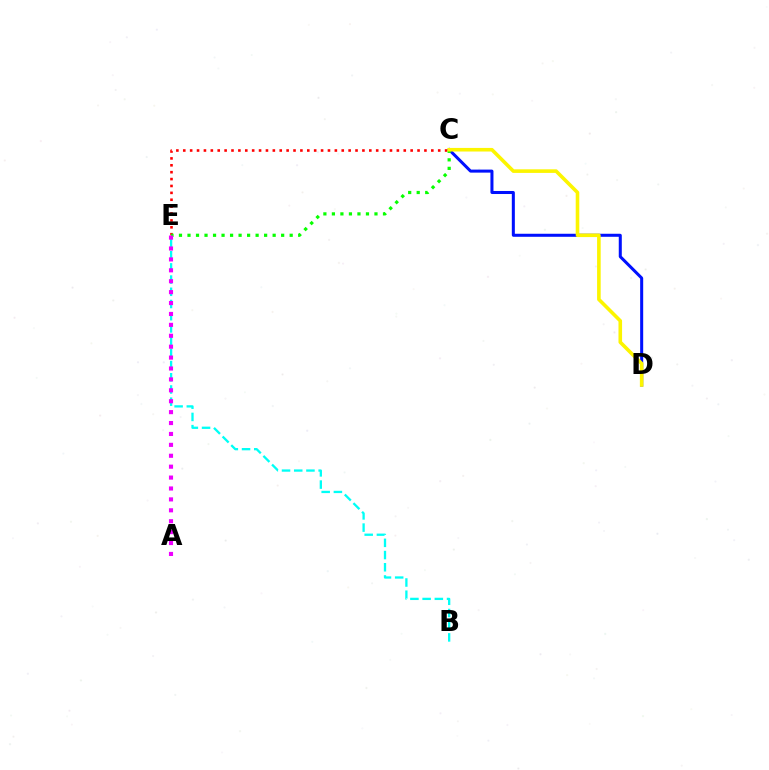{('C', 'D'): [{'color': '#0010ff', 'line_style': 'solid', 'thickness': 2.18}, {'color': '#fcf500', 'line_style': 'solid', 'thickness': 2.59}], ('C', 'E'): [{'color': '#ff0000', 'line_style': 'dotted', 'thickness': 1.87}, {'color': '#08ff00', 'line_style': 'dotted', 'thickness': 2.31}], ('B', 'E'): [{'color': '#00fff6', 'line_style': 'dashed', 'thickness': 1.66}], ('A', 'E'): [{'color': '#ee00ff', 'line_style': 'dotted', 'thickness': 2.96}]}